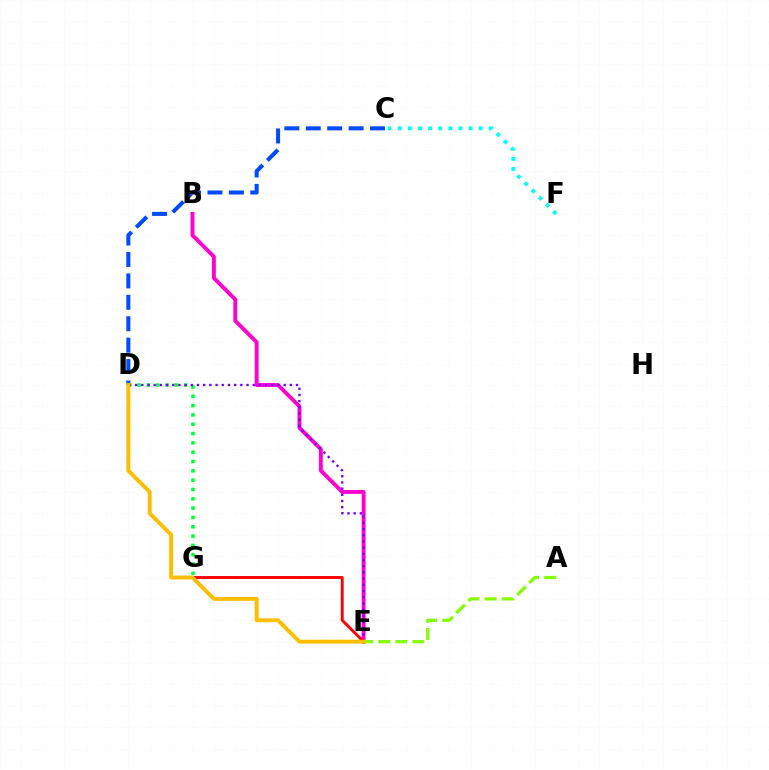{('B', 'E'): [{'color': '#ff00cf', 'line_style': 'solid', 'thickness': 2.8}], ('C', 'D'): [{'color': '#004bff', 'line_style': 'dashed', 'thickness': 2.91}], ('C', 'F'): [{'color': '#00fff6', 'line_style': 'dotted', 'thickness': 2.75}], ('E', 'G'): [{'color': '#ff0000', 'line_style': 'solid', 'thickness': 2.08}], ('D', 'G'): [{'color': '#00ff39', 'line_style': 'dotted', 'thickness': 2.53}], ('A', 'E'): [{'color': '#84ff00', 'line_style': 'dashed', 'thickness': 2.32}], ('D', 'E'): [{'color': '#7200ff', 'line_style': 'dotted', 'thickness': 1.68}, {'color': '#ffbd00', 'line_style': 'solid', 'thickness': 2.81}]}